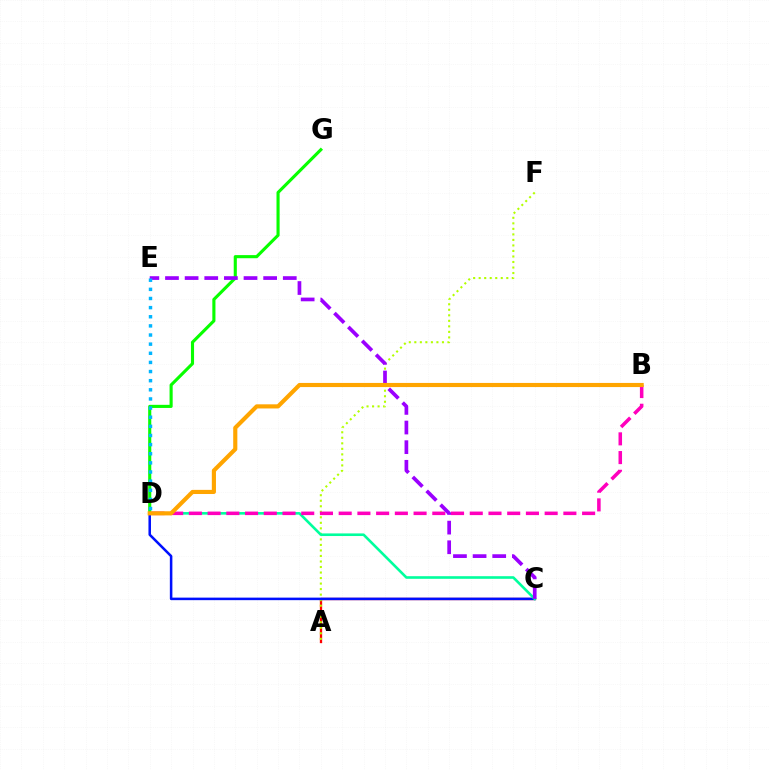{('A', 'C'): [{'color': '#ff0000', 'line_style': 'solid', 'thickness': 1.66}], ('D', 'G'): [{'color': '#08ff00', 'line_style': 'solid', 'thickness': 2.24}], ('A', 'F'): [{'color': '#b3ff00', 'line_style': 'dotted', 'thickness': 1.5}], ('C', 'D'): [{'color': '#0010ff', 'line_style': 'solid', 'thickness': 1.82}, {'color': '#00ff9d', 'line_style': 'solid', 'thickness': 1.88}], ('B', 'D'): [{'color': '#ff00bd', 'line_style': 'dashed', 'thickness': 2.54}, {'color': '#ffa500', 'line_style': 'solid', 'thickness': 2.98}], ('C', 'E'): [{'color': '#9b00ff', 'line_style': 'dashed', 'thickness': 2.67}], ('D', 'E'): [{'color': '#00b5ff', 'line_style': 'dotted', 'thickness': 2.48}]}